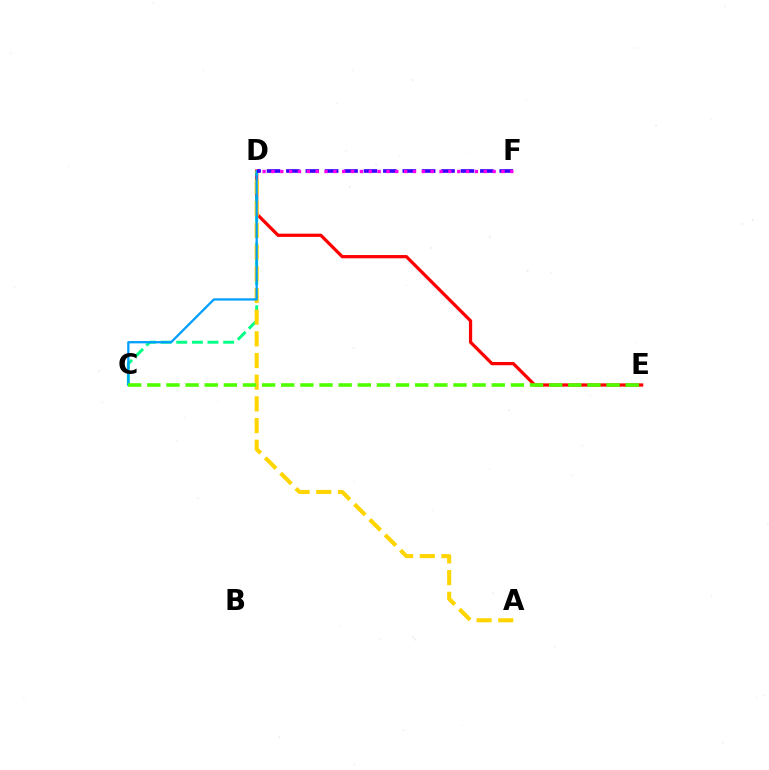{('D', 'E'): [{'color': '#ff0000', 'line_style': 'solid', 'thickness': 2.34}], ('C', 'D'): [{'color': '#00ff86', 'line_style': 'dashed', 'thickness': 2.12}, {'color': '#009eff', 'line_style': 'solid', 'thickness': 1.63}], ('A', 'D'): [{'color': '#ffd500', 'line_style': 'dashed', 'thickness': 2.95}], ('C', 'E'): [{'color': '#4fff00', 'line_style': 'dashed', 'thickness': 2.6}], ('D', 'F'): [{'color': '#3700ff', 'line_style': 'dashed', 'thickness': 2.63}, {'color': '#ff00ed', 'line_style': 'dotted', 'thickness': 2.4}]}